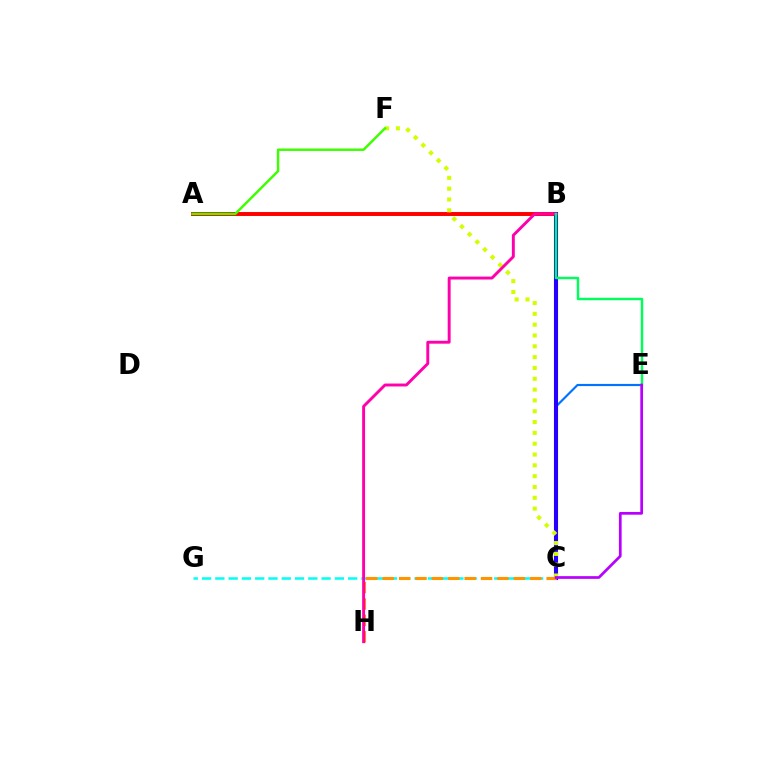{('C', 'E'): [{'color': '#0074ff', 'line_style': 'solid', 'thickness': 1.57}, {'color': '#b900ff', 'line_style': 'solid', 'thickness': 1.96}], ('A', 'B'): [{'color': '#ff0000', 'line_style': 'solid', 'thickness': 2.84}], ('B', 'C'): [{'color': '#2500ff', 'line_style': 'solid', 'thickness': 2.94}], ('C', 'G'): [{'color': '#00fff6', 'line_style': 'dashed', 'thickness': 1.8}], ('C', 'F'): [{'color': '#d1ff00', 'line_style': 'dotted', 'thickness': 2.94}], ('C', 'H'): [{'color': '#ff9400', 'line_style': 'dashed', 'thickness': 2.23}], ('B', 'H'): [{'color': '#ff00ac', 'line_style': 'solid', 'thickness': 2.1}], ('B', 'E'): [{'color': '#00ff5c', 'line_style': 'solid', 'thickness': 1.76}], ('A', 'F'): [{'color': '#3dff00', 'line_style': 'solid', 'thickness': 1.76}]}